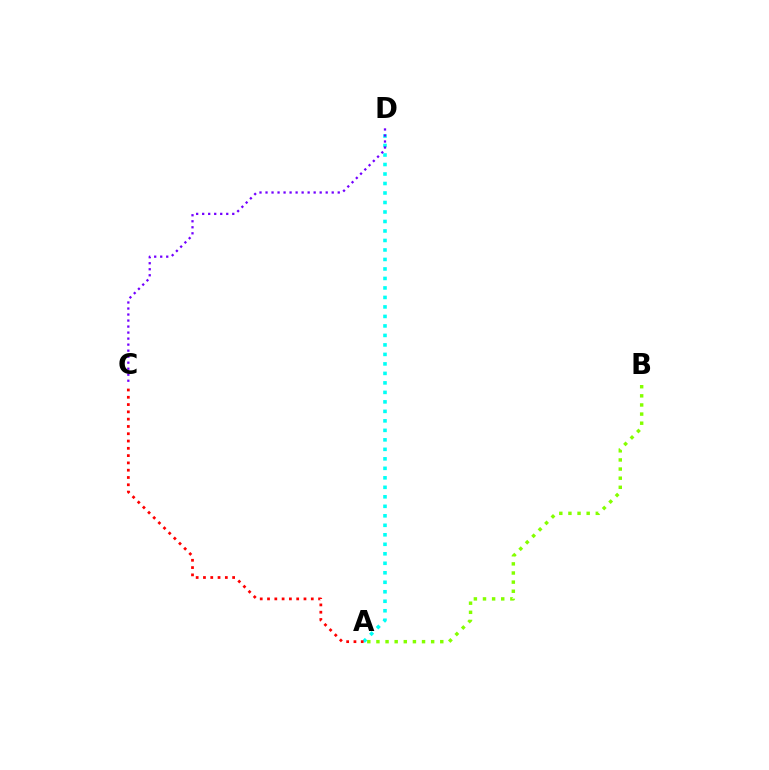{('A', 'D'): [{'color': '#00fff6', 'line_style': 'dotted', 'thickness': 2.58}], ('A', 'C'): [{'color': '#ff0000', 'line_style': 'dotted', 'thickness': 1.98}], ('C', 'D'): [{'color': '#7200ff', 'line_style': 'dotted', 'thickness': 1.63}], ('A', 'B'): [{'color': '#84ff00', 'line_style': 'dotted', 'thickness': 2.48}]}